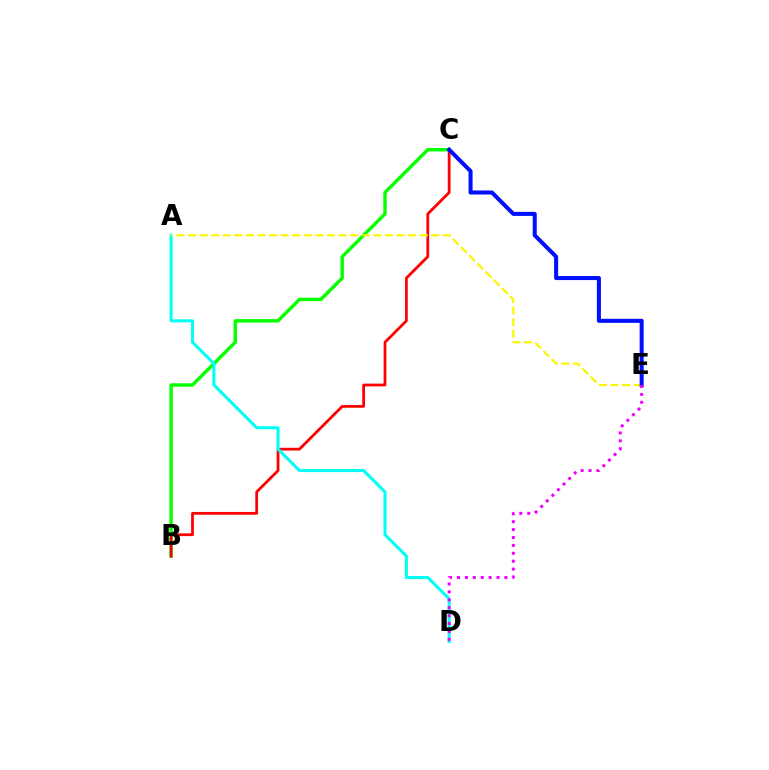{('B', 'C'): [{'color': '#08ff00', 'line_style': 'solid', 'thickness': 2.46}, {'color': '#ff0000', 'line_style': 'solid', 'thickness': 1.99}], ('A', 'D'): [{'color': '#00fff6', 'line_style': 'solid', 'thickness': 2.2}], ('A', 'E'): [{'color': '#fcf500', 'line_style': 'dashed', 'thickness': 1.57}], ('C', 'E'): [{'color': '#0010ff', 'line_style': 'solid', 'thickness': 2.91}], ('D', 'E'): [{'color': '#ee00ff', 'line_style': 'dotted', 'thickness': 2.15}]}